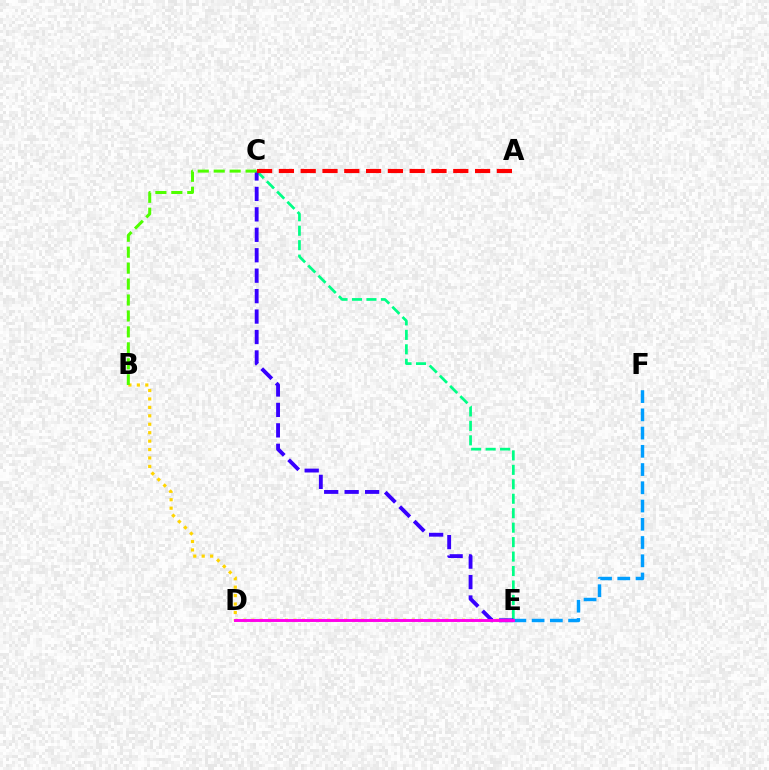{('B', 'E'): [{'color': '#ffd500', 'line_style': 'dotted', 'thickness': 2.29}], ('C', 'E'): [{'color': '#00ff86', 'line_style': 'dashed', 'thickness': 1.96}, {'color': '#3700ff', 'line_style': 'dashed', 'thickness': 2.78}], ('E', 'F'): [{'color': '#009eff', 'line_style': 'dashed', 'thickness': 2.48}], ('A', 'C'): [{'color': '#ff0000', 'line_style': 'dashed', 'thickness': 2.96}], ('D', 'E'): [{'color': '#ff00ed', 'line_style': 'solid', 'thickness': 2.1}], ('B', 'C'): [{'color': '#4fff00', 'line_style': 'dashed', 'thickness': 2.17}]}